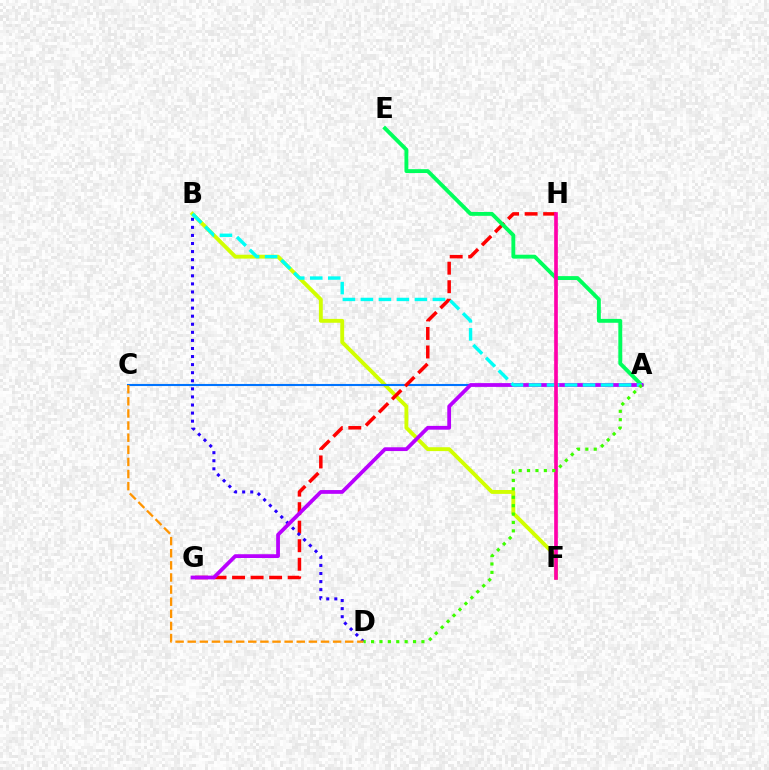{('B', 'F'): [{'color': '#d1ff00', 'line_style': 'solid', 'thickness': 2.79}], ('A', 'C'): [{'color': '#0074ff', 'line_style': 'solid', 'thickness': 1.51}], ('G', 'H'): [{'color': '#ff0000', 'line_style': 'dashed', 'thickness': 2.52}], ('A', 'E'): [{'color': '#00ff5c', 'line_style': 'solid', 'thickness': 2.79}], ('B', 'D'): [{'color': '#2500ff', 'line_style': 'dotted', 'thickness': 2.19}], ('A', 'G'): [{'color': '#b900ff', 'line_style': 'solid', 'thickness': 2.71}], ('A', 'B'): [{'color': '#00fff6', 'line_style': 'dashed', 'thickness': 2.45}], ('C', 'D'): [{'color': '#ff9400', 'line_style': 'dashed', 'thickness': 1.65}], ('F', 'H'): [{'color': '#ff00ac', 'line_style': 'solid', 'thickness': 2.65}], ('A', 'D'): [{'color': '#3dff00', 'line_style': 'dotted', 'thickness': 2.28}]}